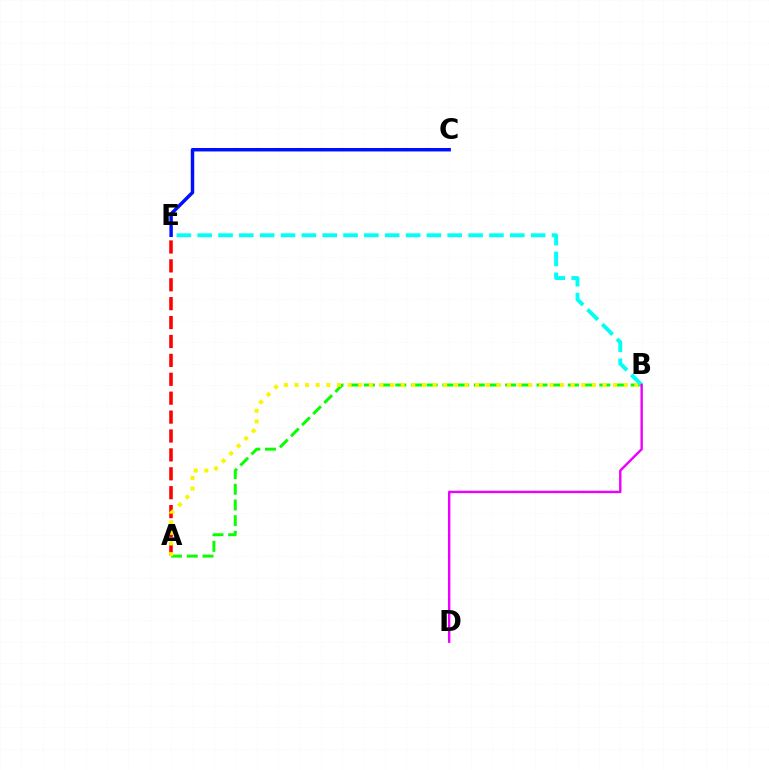{('C', 'E'): [{'color': '#0010ff', 'line_style': 'solid', 'thickness': 2.49}], ('A', 'E'): [{'color': '#ff0000', 'line_style': 'dashed', 'thickness': 2.57}], ('A', 'B'): [{'color': '#08ff00', 'line_style': 'dashed', 'thickness': 2.13}, {'color': '#fcf500', 'line_style': 'dotted', 'thickness': 2.89}], ('B', 'E'): [{'color': '#00fff6', 'line_style': 'dashed', 'thickness': 2.83}], ('B', 'D'): [{'color': '#ee00ff', 'line_style': 'solid', 'thickness': 1.73}]}